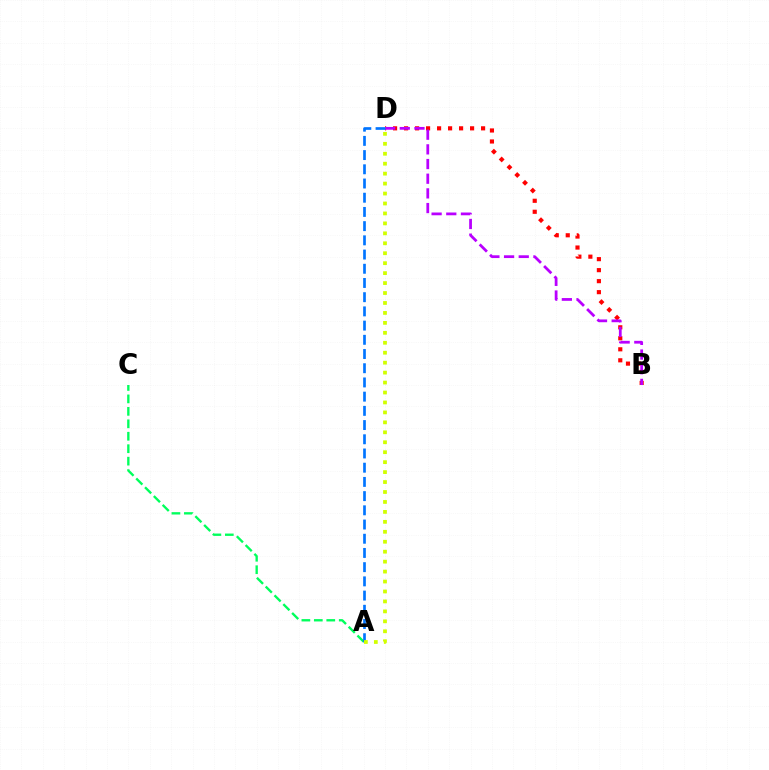{('B', 'D'): [{'color': '#ff0000', 'line_style': 'dotted', 'thickness': 2.99}, {'color': '#b900ff', 'line_style': 'dashed', 'thickness': 1.99}], ('A', 'C'): [{'color': '#00ff5c', 'line_style': 'dashed', 'thickness': 1.69}], ('A', 'D'): [{'color': '#0074ff', 'line_style': 'dashed', 'thickness': 1.93}, {'color': '#d1ff00', 'line_style': 'dotted', 'thickness': 2.7}]}